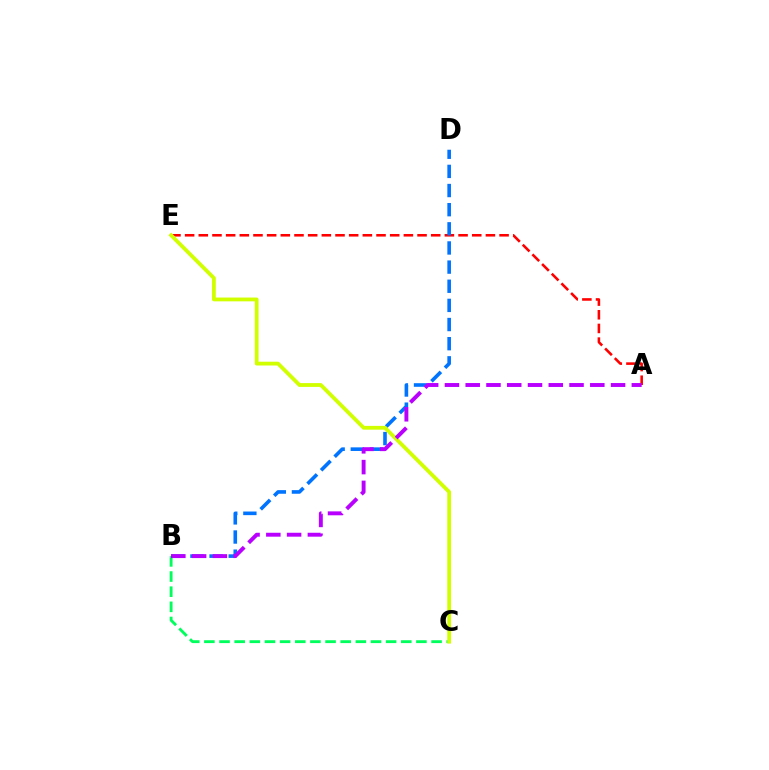{('B', 'C'): [{'color': '#00ff5c', 'line_style': 'dashed', 'thickness': 2.06}], ('A', 'E'): [{'color': '#ff0000', 'line_style': 'dashed', 'thickness': 1.86}], ('B', 'D'): [{'color': '#0074ff', 'line_style': 'dashed', 'thickness': 2.6}], ('C', 'E'): [{'color': '#d1ff00', 'line_style': 'solid', 'thickness': 2.73}], ('A', 'B'): [{'color': '#b900ff', 'line_style': 'dashed', 'thickness': 2.82}]}